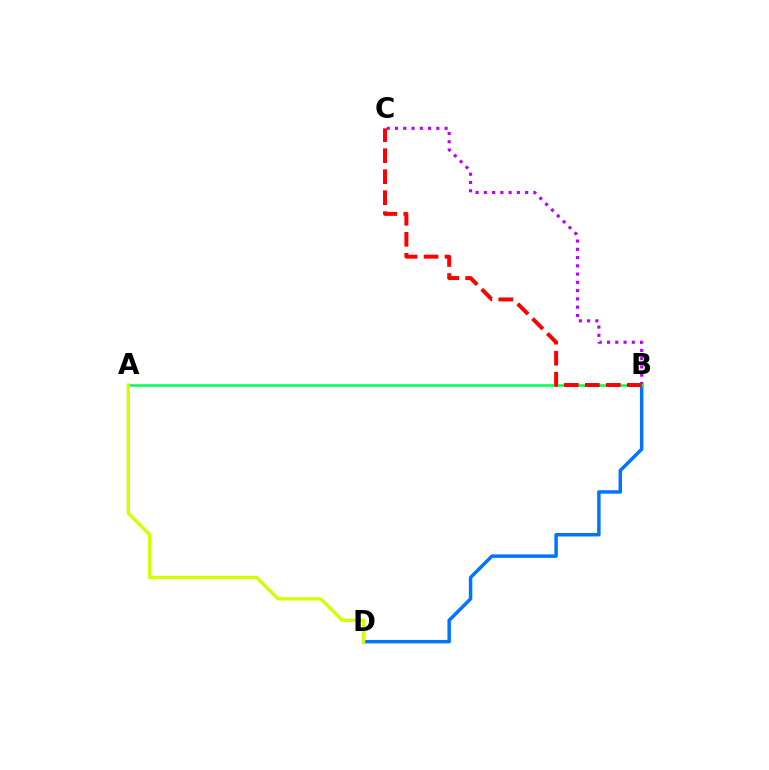{('B', 'C'): [{'color': '#b900ff', 'line_style': 'dotted', 'thickness': 2.24}, {'color': '#ff0000', 'line_style': 'dashed', 'thickness': 2.85}], ('B', 'D'): [{'color': '#0074ff', 'line_style': 'solid', 'thickness': 2.5}], ('A', 'B'): [{'color': '#00ff5c', 'line_style': 'solid', 'thickness': 1.83}], ('A', 'D'): [{'color': '#d1ff00', 'line_style': 'solid', 'thickness': 2.39}]}